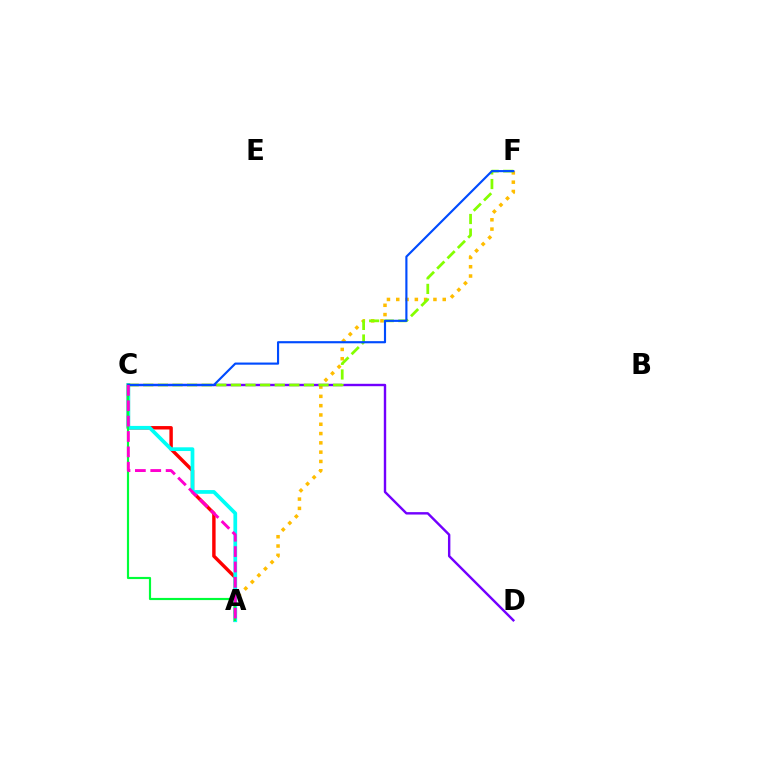{('A', 'F'): [{'color': '#ffbd00', 'line_style': 'dotted', 'thickness': 2.53}], ('A', 'C'): [{'color': '#ff0000', 'line_style': 'solid', 'thickness': 2.47}, {'color': '#00fff6', 'line_style': 'solid', 'thickness': 2.69}, {'color': '#00ff39', 'line_style': 'solid', 'thickness': 1.56}, {'color': '#ff00cf', 'line_style': 'dashed', 'thickness': 2.09}], ('C', 'D'): [{'color': '#7200ff', 'line_style': 'solid', 'thickness': 1.74}], ('C', 'F'): [{'color': '#84ff00', 'line_style': 'dashed', 'thickness': 1.98}, {'color': '#004bff', 'line_style': 'solid', 'thickness': 1.55}]}